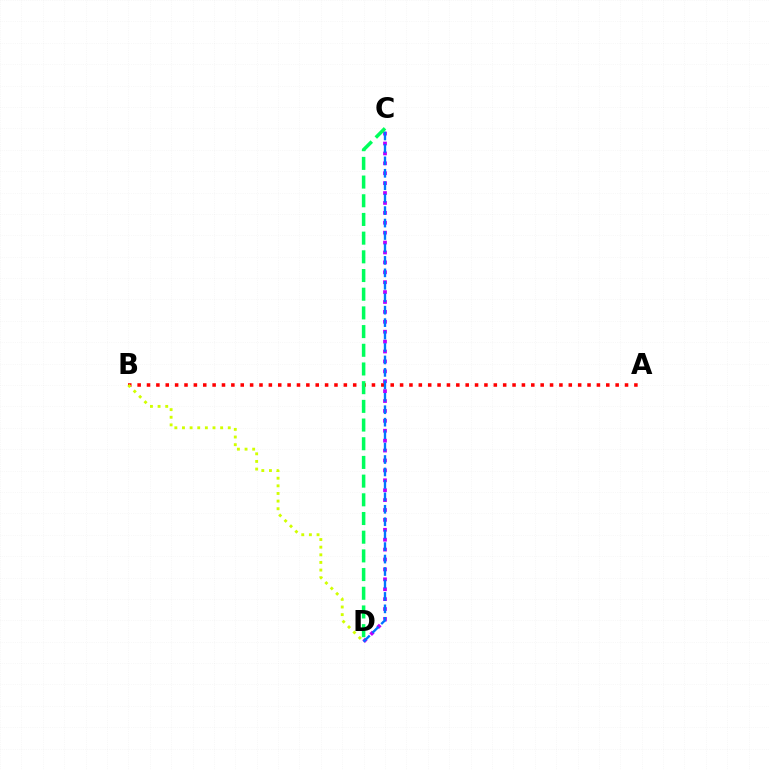{('A', 'B'): [{'color': '#ff0000', 'line_style': 'dotted', 'thickness': 2.55}], ('B', 'D'): [{'color': '#d1ff00', 'line_style': 'dotted', 'thickness': 2.07}], ('C', 'D'): [{'color': '#b900ff', 'line_style': 'dotted', 'thickness': 2.69}, {'color': '#0074ff', 'line_style': 'dashed', 'thickness': 1.69}, {'color': '#00ff5c', 'line_style': 'dashed', 'thickness': 2.54}]}